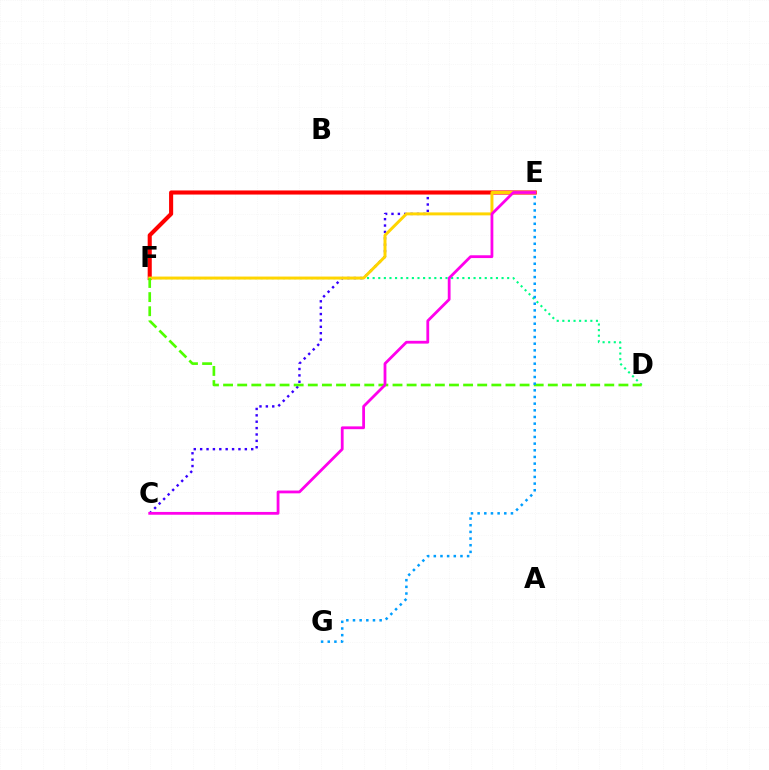{('C', 'E'): [{'color': '#3700ff', 'line_style': 'dotted', 'thickness': 1.73}, {'color': '#ff00ed', 'line_style': 'solid', 'thickness': 2.01}], ('E', 'F'): [{'color': '#ff0000', 'line_style': 'solid', 'thickness': 2.95}, {'color': '#ffd500', 'line_style': 'solid', 'thickness': 2.14}], ('D', 'F'): [{'color': '#00ff86', 'line_style': 'dotted', 'thickness': 1.52}, {'color': '#4fff00', 'line_style': 'dashed', 'thickness': 1.92}], ('E', 'G'): [{'color': '#009eff', 'line_style': 'dotted', 'thickness': 1.81}]}